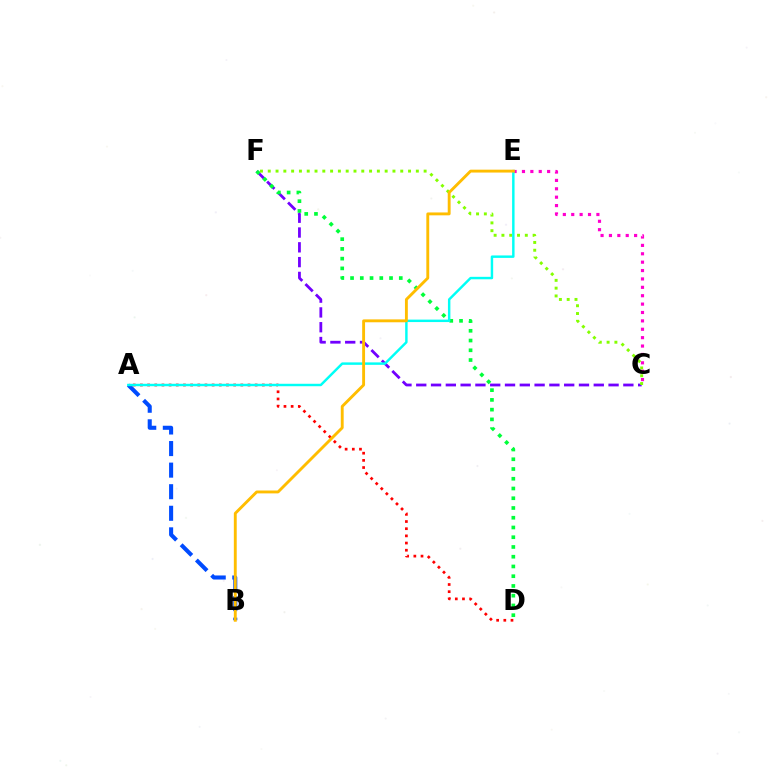{('C', 'F'): [{'color': '#7200ff', 'line_style': 'dashed', 'thickness': 2.01}, {'color': '#84ff00', 'line_style': 'dotted', 'thickness': 2.12}], ('A', 'B'): [{'color': '#004bff', 'line_style': 'dashed', 'thickness': 2.93}], ('C', 'E'): [{'color': '#ff00cf', 'line_style': 'dotted', 'thickness': 2.28}], ('D', 'F'): [{'color': '#00ff39', 'line_style': 'dotted', 'thickness': 2.65}], ('A', 'D'): [{'color': '#ff0000', 'line_style': 'dotted', 'thickness': 1.95}], ('A', 'E'): [{'color': '#00fff6', 'line_style': 'solid', 'thickness': 1.76}], ('B', 'E'): [{'color': '#ffbd00', 'line_style': 'solid', 'thickness': 2.07}]}